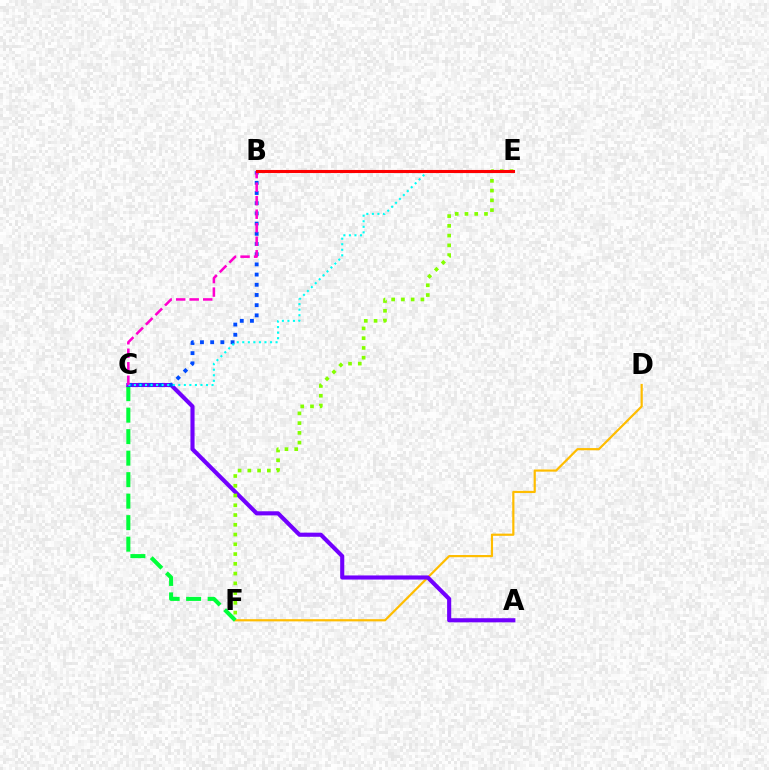{('D', 'F'): [{'color': '#ffbd00', 'line_style': 'solid', 'thickness': 1.59}], ('C', 'F'): [{'color': '#00ff39', 'line_style': 'dashed', 'thickness': 2.92}], ('A', 'C'): [{'color': '#7200ff', 'line_style': 'solid', 'thickness': 2.96}], ('B', 'C'): [{'color': '#004bff', 'line_style': 'dotted', 'thickness': 2.77}, {'color': '#ff00cf', 'line_style': 'dashed', 'thickness': 1.84}], ('C', 'E'): [{'color': '#00fff6', 'line_style': 'dotted', 'thickness': 1.51}], ('E', 'F'): [{'color': '#84ff00', 'line_style': 'dotted', 'thickness': 2.65}], ('B', 'E'): [{'color': '#ff0000', 'line_style': 'solid', 'thickness': 2.22}]}